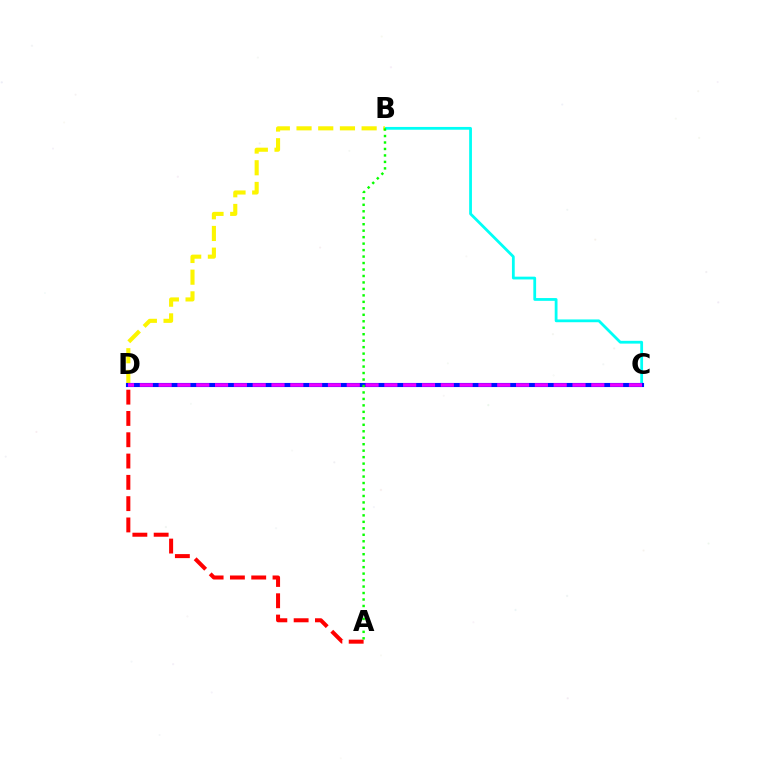{('A', 'D'): [{'color': '#ff0000', 'line_style': 'dashed', 'thickness': 2.89}], ('B', 'C'): [{'color': '#00fff6', 'line_style': 'solid', 'thickness': 2.0}], ('B', 'D'): [{'color': '#fcf500', 'line_style': 'dashed', 'thickness': 2.95}], ('C', 'D'): [{'color': '#0010ff', 'line_style': 'solid', 'thickness': 2.95}, {'color': '#ee00ff', 'line_style': 'dashed', 'thickness': 2.56}], ('A', 'B'): [{'color': '#08ff00', 'line_style': 'dotted', 'thickness': 1.76}]}